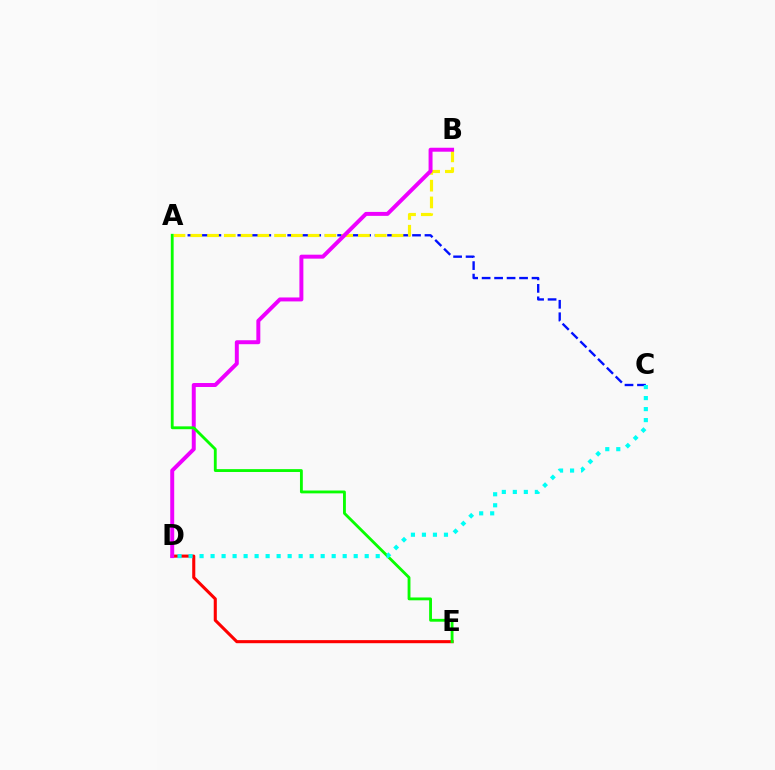{('D', 'E'): [{'color': '#ff0000', 'line_style': 'solid', 'thickness': 2.22}], ('A', 'C'): [{'color': '#0010ff', 'line_style': 'dashed', 'thickness': 1.7}], ('A', 'B'): [{'color': '#fcf500', 'line_style': 'dashed', 'thickness': 2.28}], ('B', 'D'): [{'color': '#ee00ff', 'line_style': 'solid', 'thickness': 2.85}], ('A', 'E'): [{'color': '#08ff00', 'line_style': 'solid', 'thickness': 2.05}], ('C', 'D'): [{'color': '#00fff6', 'line_style': 'dotted', 'thickness': 2.99}]}